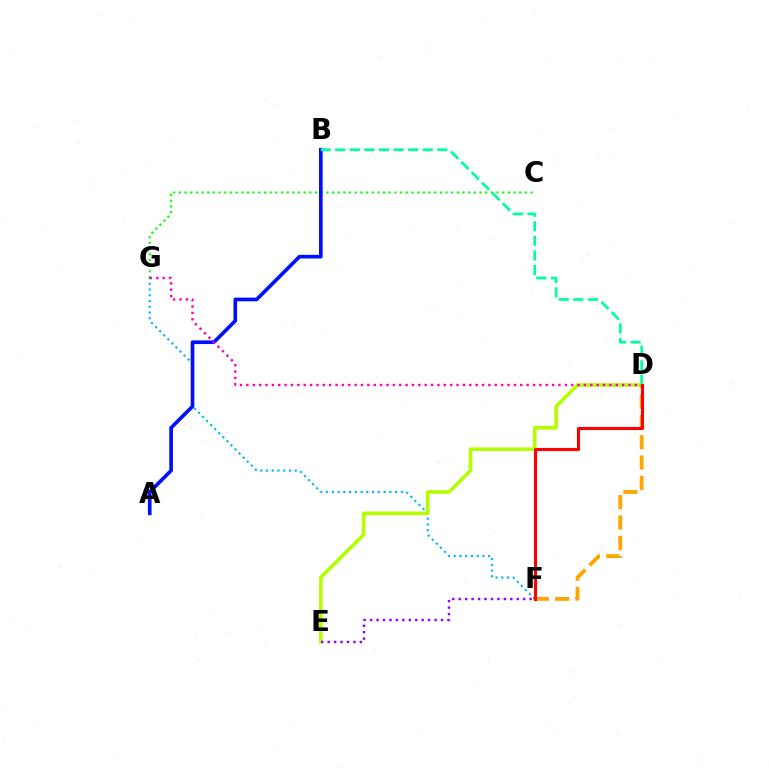{('F', 'G'): [{'color': '#00b5ff', 'line_style': 'dotted', 'thickness': 1.56}], ('C', 'G'): [{'color': '#08ff00', 'line_style': 'dotted', 'thickness': 1.54}], ('A', 'B'): [{'color': '#0010ff', 'line_style': 'solid', 'thickness': 2.64}], ('D', 'E'): [{'color': '#b3ff00', 'line_style': 'solid', 'thickness': 2.6}], ('D', 'G'): [{'color': '#ff00bd', 'line_style': 'dotted', 'thickness': 1.73}], ('B', 'D'): [{'color': '#00ff9d', 'line_style': 'dashed', 'thickness': 1.98}], ('D', 'F'): [{'color': '#ffa500', 'line_style': 'dashed', 'thickness': 2.76}, {'color': '#ff0000', 'line_style': 'solid', 'thickness': 2.23}], ('E', 'F'): [{'color': '#9b00ff', 'line_style': 'dotted', 'thickness': 1.75}]}